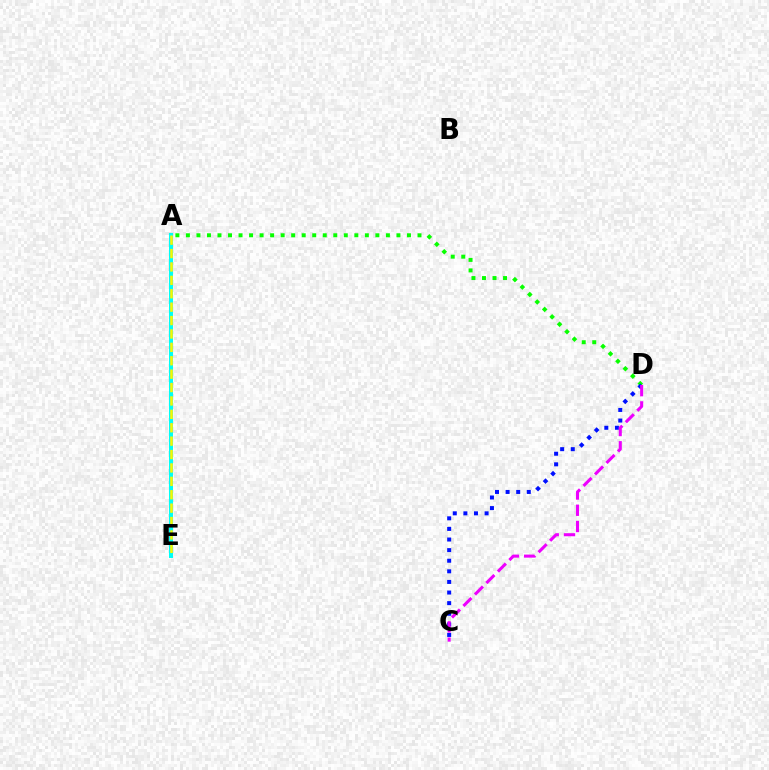{('A', 'E'): [{'color': '#ff0000', 'line_style': 'dotted', 'thickness': 1.86}, {'color': '#00fff6', 'line_style': 'solid', 'thickness': 2.92}, {'color': '#fcf500', 'line_style': 'dashed', 'thickness': 1.82}], ('A', 'D'): [{'color': '#08ff00', 'line_style': 'dotted', 'thickness': 2.86}], ('C', 'D'): [{'color': '#0010ff', 'line_style': 'dotted', 'thickness': 2.88}, {'color': '#ee00ff', 'line_style': 'dashed', 'thickness': 2.21}]}